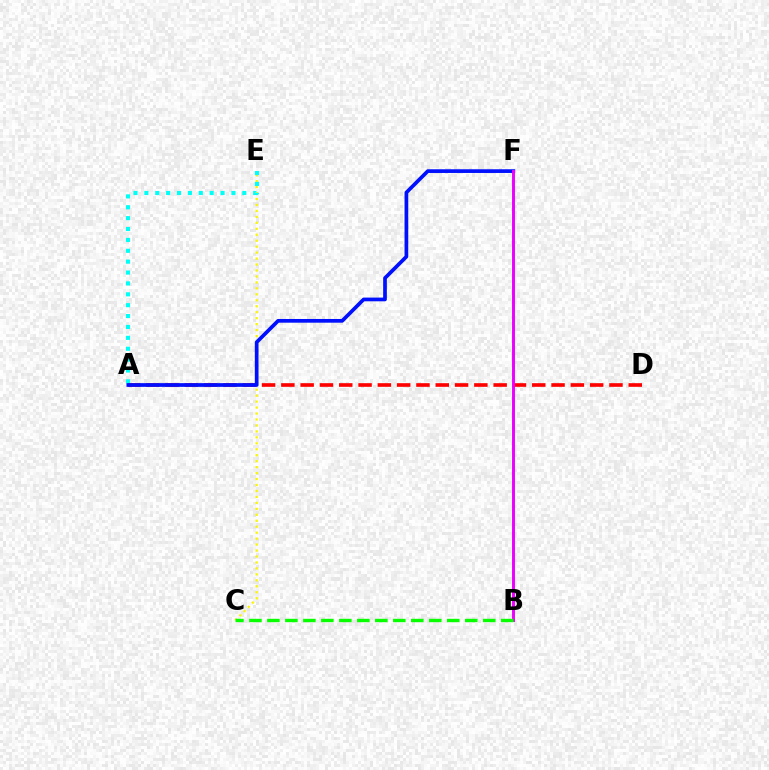{('C', 'E'): [{'color': '#fcf500', 'line_style': 'dotted', 'thickness': 1.62}], ('A', 'E'): [{'color': '#00fff6', 'line_style': 'dotted', 'thickness': 2.96}], ('A', 'D'): [{'color': '#ff0000', 'line_style': 'dashed', 'thickness': 2.62}], ('A', 'F'): [{'color': '#0010ff', 'line_style': 'solid', 'thickness': 2.67}], ('B', 'F'): [{'color': '#ee00ff', 'line_style': 'solid', 'thickness': 2.11}], ('B', 'C'): [{'color': '#08ff00', 'line_style': 'dashed', 'thickness': 2.44}]}